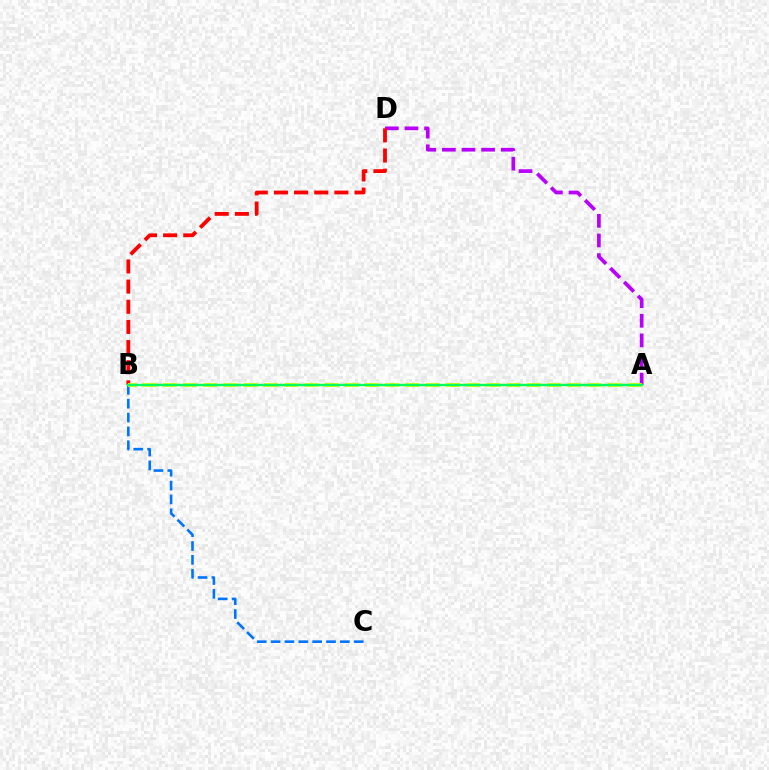{('A', 'D'): [{'color': '#b900ff', 'line_style': 'dashed', 'thickness': 2.66}], ('B', 'D'): [{'color': '#ff0000', 'line_style': 'dashed', 'thickness': 2.74}], ('B', 'C'): [{'color': '#0074ff', 'line_style': 'dashed', 'thickness': 1.88}], ('A', 'B'): [{'color': '#d1ff00', 'line_style': 'dashed', 'thickness': 2.75}, {'color': '#00ff5c', 'line_style': 'solid', 'thickness': 1.71}]}